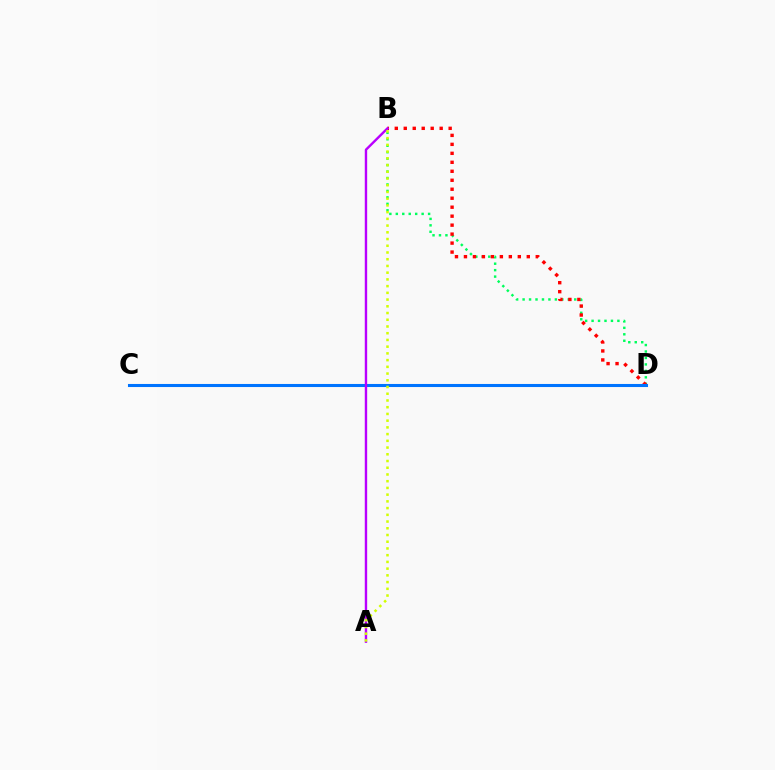{('B', 'D'): [{'color': '#00ff5c', 'line_style': 'dotted', 'thickness': 1.75}, {'color': '#ff0000', 'line_style': 'dotted', 'thickness': 2.44}], ('C', 'D'): [{'color': '#0074ff', 'line_style': 'solid', 'thickness': 2.21}], ('A', 'B'): [{'color': '#b900ff', 'line_style': 'solid', 'thickness': 1.72}, {'color': '#d1ff00', 'line_style': 'dotted', 'thickness': 1.83}]}